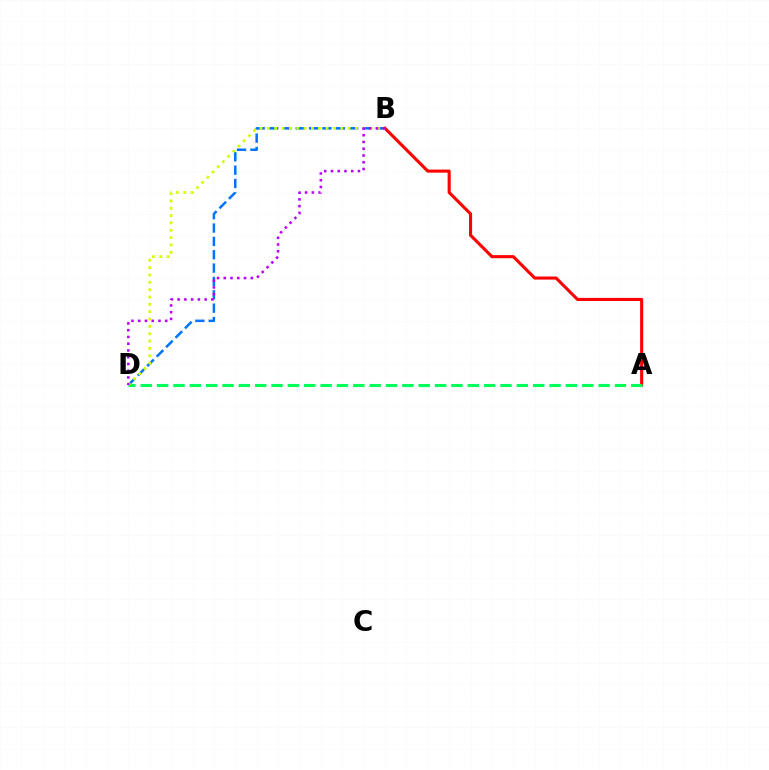{('A', 'B'): [{'color': '#ff0000', 'line_style': 'solid', 'thickness': 2.22}], ('A', 'D'): [{'color': '#00ff5c', 'line_style': 'dashed', 'thickness': 2.22}], ('B', 'D'): [{'color': '#0074ff', 'line_style': 'dashed', 'thickness': 1.81}, {'color': '#d1ff00', 'line_style': 'dotted', 'thickness': 2.0}, {'color': '#b900ff', 'line_style': 'dotted', 'thickness': 1.83}]}